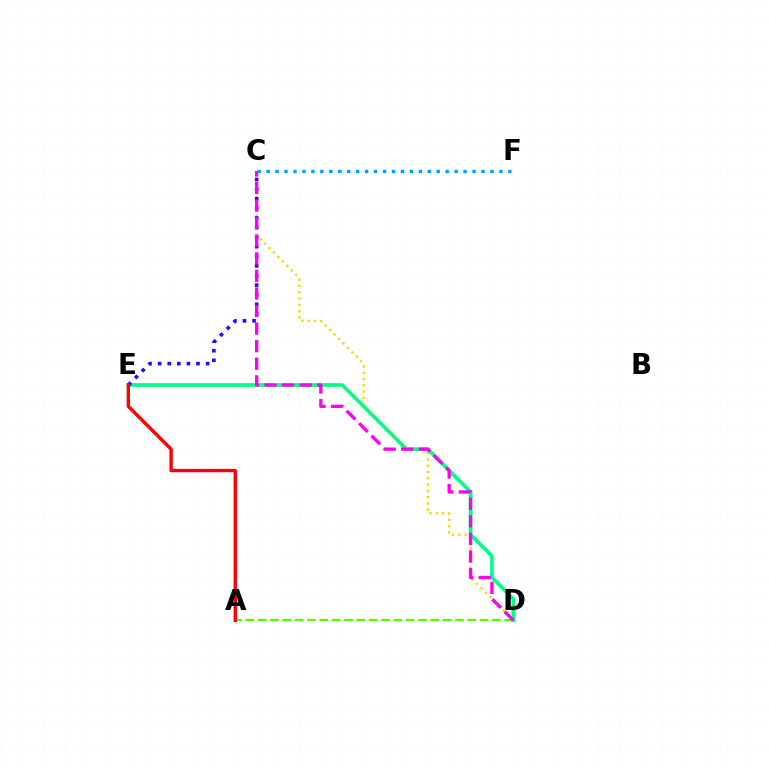{('C', 'D'): [{'color': '#ffd500', 'line_style': 'dotted', 'thickness': 1.71}, {'color': '#ff00ed', 'line_style': 'dashed', 'thickness': 2.39}], ('D', 'E'): [{'color': '#00ff86', 'line_style': 'solid', 'thickness': 2.64}], ('A', 'D'): [{'color': '#4fff00', 'line_style': 'dashed', 'thickness': 1.67}], ('C', 'E'): [{'color': '#3700ff', 'line_style': 'dotted', 'thickness': 2.61}], ('C', 'F'): [{'color': '#009eff', 'line_style': 'dotted', 'thickness': 2.43}], ('A', 'E'): [{'color': '#ff0000', 'line_style': 'solid', 'thickness': 2.42}]}